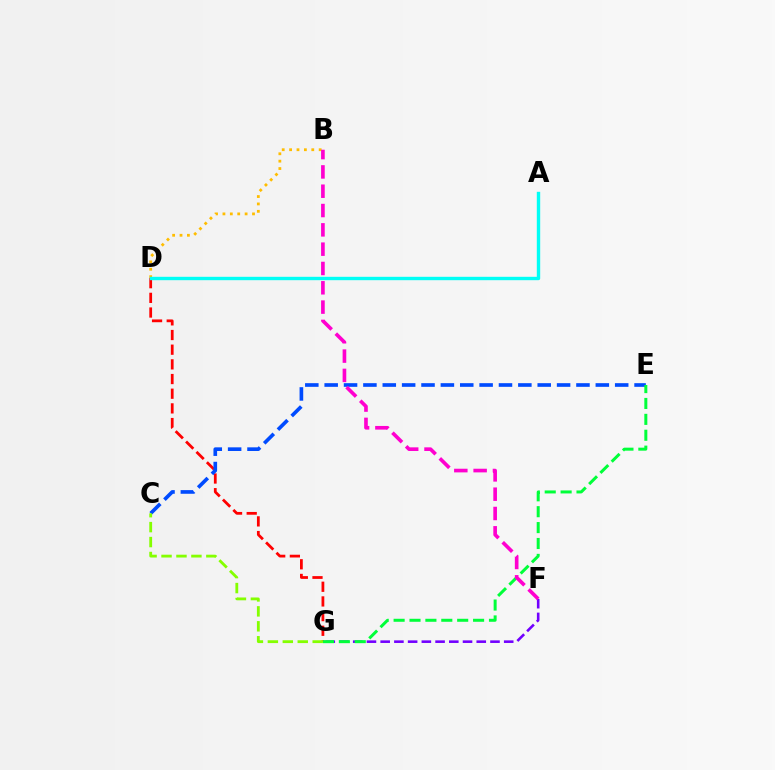{('D', 'G'): [{'color': '#ff0000', 'line_style': 'dashed', 'thickness': 1.99}], ('F', 'G'): [{'color': '#7200ff', 'line_style': 'dashed', 'thickness': 1.86}], ('B', 'D'): [{'color': '#ffbd00', 'line_style': 'dotted', 'thickness': 2.01}], ('C', 'E'): [{'color': '#004bff', 'line_style': 'dashed', 'thickness': 2.63}], ('E', 'G'): [{'color': '#00ff39', 'line_style': 'dashed', 'thickness': 2.16}], ('A', 'D'): [{'color': '#00fff6', 'line_style': 'solid', 'thickness': 2.43}], ('B', 'F'): [{'color': '#ff00cf', 'line_style': 'dashed', 'thickness': 2.62}], ('C', 'G'): [{'color': '#84ff00', 'line_style': 'dashed', 'thickness': 2.03}]}